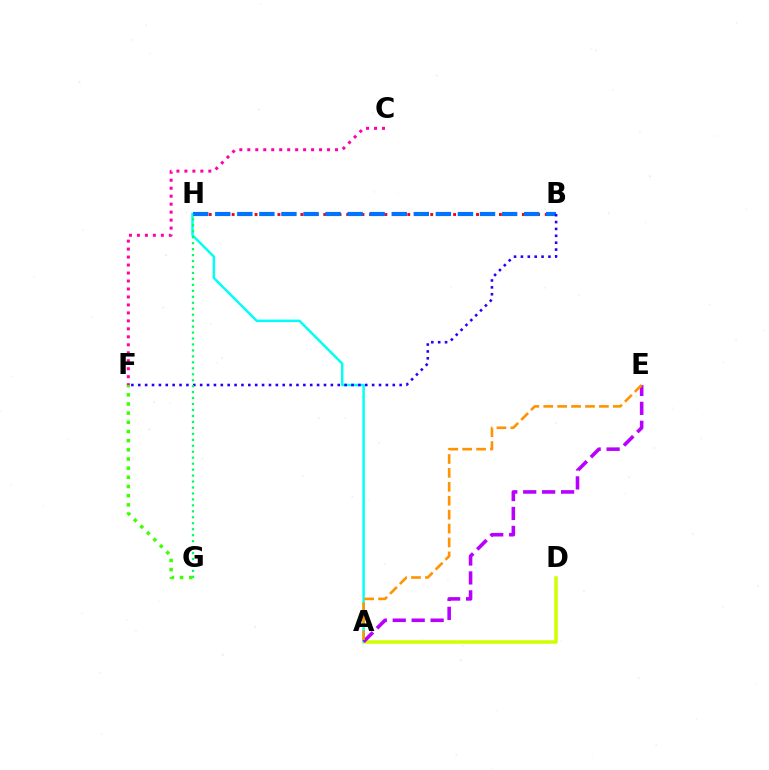{('B', 'H'): [{'color': '#ff0000', 'line_style': 'dotted', 'thickness': 2.08}, {'color': '#0074ff', 'line_style': 'dashed', 'thickness': 3.0}], ('A', 'D'): [{'color': '#d1ff00', 'line_style': 'solid', 'thickness': 2.53}], ('A', 'H'): [{'color': '#00fff6', 'line_style': 'solid', 'thickness': 1.77}], ('C', 'F'): [{'color': '#ff00ac', 'line_style': 'dotted', 'thickness': 2.17}], ('A', 'E'): [{'color': '#b900ff', 'line_style': 'dashed', 'thickness': 2.57}, {'color': '#ff9400', 'line_style': 'dashed', 'thickness': 1.89}], ('B', 'F'): [{'color': '#2500ff', 'line_style': 'dotted', 'thickness': 1.87}], ('G', 'H'): [{'color': '#00ff5c', 'line_style': 'dotted', 'thickness': 1.62}], ('F', 'G'): [{'color': '#3dff00', 'line_style': 'dotted', 'thickness': 2.49}]}